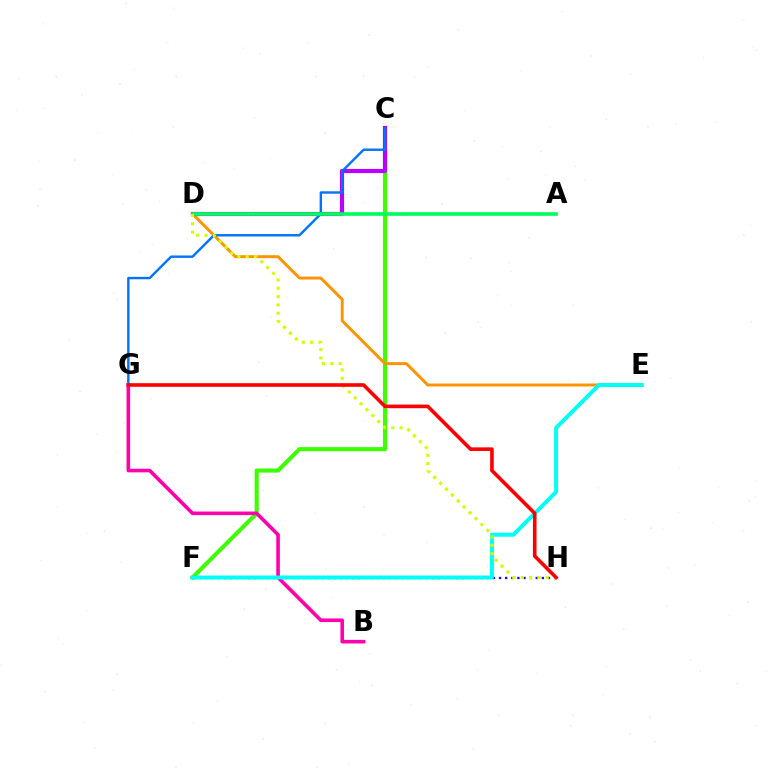{('C', 'F'): [{'color': '#3dff00', 'line_style': 'solid', 'thickness': 2.95}], ('B', 'G'): [{'color': '#ff00ac', 'line_style': 'solid', 'thickness': 2.59}], ('D', 'E'): [{'color': '#ff9400', 'line_style': 'solid', 'thickness': 2.12}], ('C', 'D'): [{'color': '#b900ff', 'line_style': 'solid', 'thickness': 3.0}], ('C', 'G'): [{'color': '#0074ff', 'line_style': 'solid', 'thickness': 1.74}], ('F', 'H'): [{'color': '#2500ff', 'line_style': 'dotted', 'thickness': 1.66}], ('A', 'D'): [{'color': '#00ff5c', 'line_style': 'solid', 'thickness': 2.61}], ('E', 'F'): [{'color': '#00fff6', 'line_style': 'solid', 'thickness': 2.85}], ('D', 'H'): [{'color': '#d1ff00', 'line_style': 'dotted', 'thickness': 2.26}], ('G', 'H'): [{'color': '#ff0000', 'line_style': 'solid', 'thickness': 2.6}]}